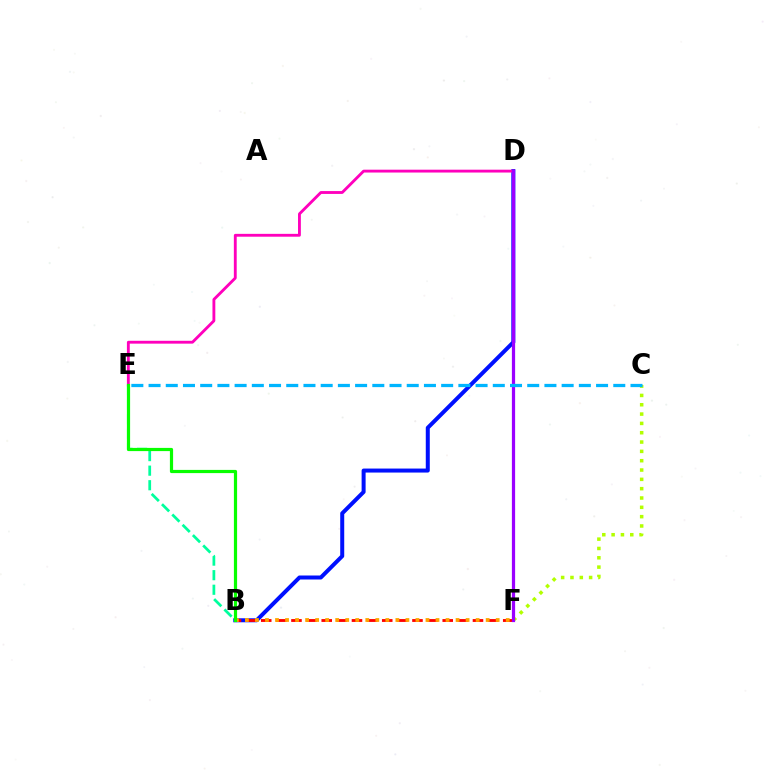{('B', 'D'): [{'color': '#0010ff', 'line_style': 'solid', 'thickness': 2.88}], ('B', 'F'): [{'color': '#ff0000', 'line_style': 'dashed', 'thickness': 2.05}, {'color': '#ffa500', 'line_style': 'dotted', 'thickness': 2.73}], ('C', 'F'): [{'color': '#b3ff00', 'line_style': 'dotted', 'thickness': 2.53}], ('D', 'E'): [{'color': '#ff00bd', 'line_style': 'solid', 'thickness': 2.05}], ('D', 'F'): [{'color': '#9b00ff', 'line_style': 'solid', 'thickness': 2.32}], ('B', 'E'): [{'color': '#00ff9d', 'line_style': 'dashed', 'thickness': 1.98}, {'color': '#08ff00', 'line_style': 'solid', 'thickness': 2.3}], ('C', 'E'): [{'color': '#00b5ff', 'line_style': 'dashed', 'thickness': 2.34}]}